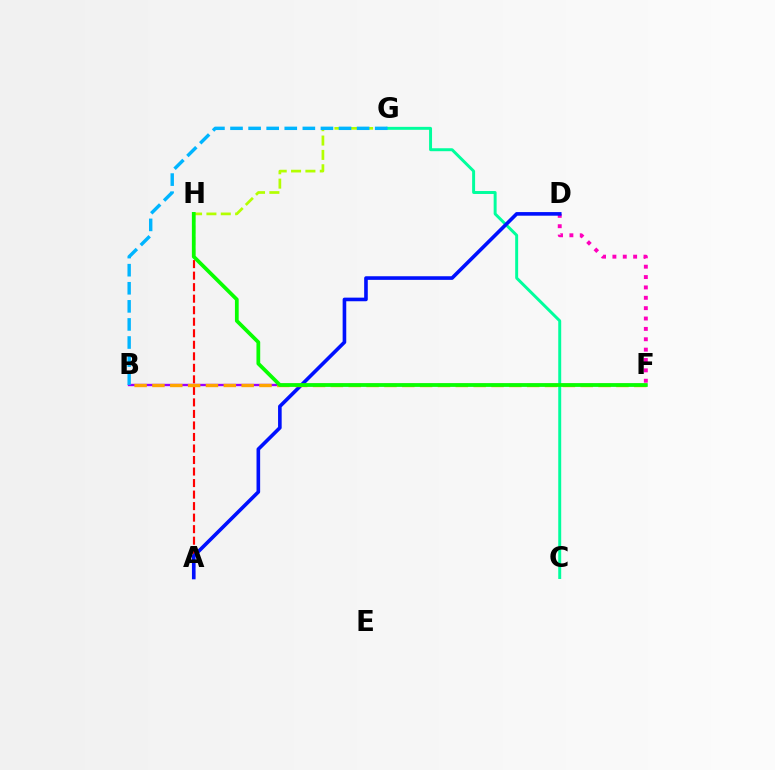{('A', 'H'): [{'color': '#ff0000', 'line_style': 'dashed', 'thickness': 1.57}], ('B', 'F'): [{'color': '#9b00ff', 'line_style': 'solid', 'thickness': 1.7}, {'color': '#ffa500', 'line_style': 'dashed', 'thickness': 2.42}], ('G', 'H'): [{'color': '#b3ff00', 'line_style': 'dashed', 'thickness': 1.95}], ('D', 'F'): [{'color': '#ff00bd', 'line_style': 'dotted', 'thickness': 2.82}], ('C', 'G'): [{'color': '#00ff9d', 'line_style': 'solid', 'thickness': 2.13}], ('A', 'D'): [{'color': '#0010ff', 'line_style': 'solid', 'thickness': 2.6}], ('B', 'G'): [{'color': '#00b5ff', 'line_style': 'dashed', 'thickness': 2.46}], ('F', 'H'): [{'color': '#08ff00', 'line_style': 'solid', 'thickness': 2.7}]}